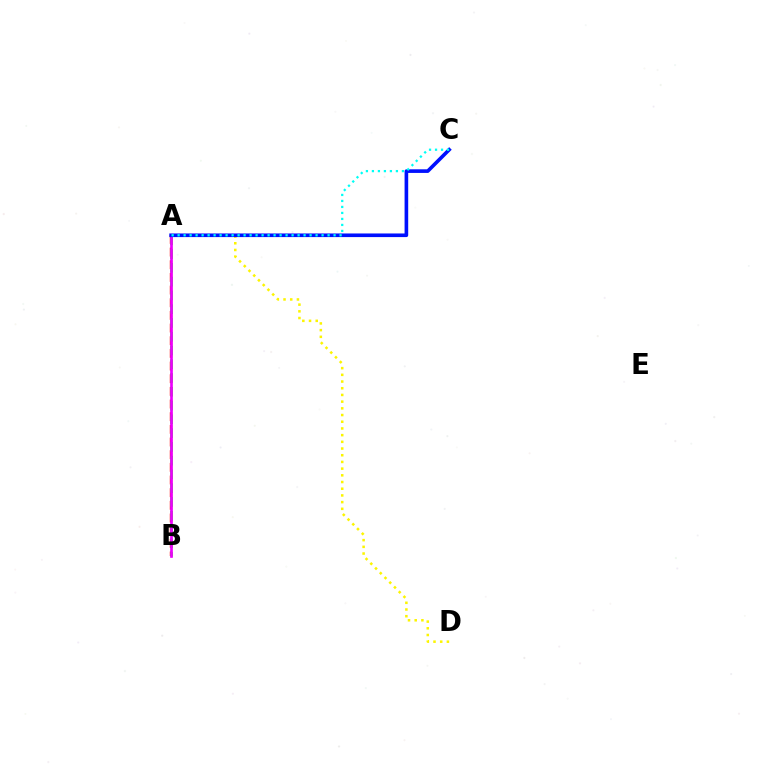{('A', 'B'): [{'color': '#ff0000', 'line_style': 'dashed', 'thickness': 1.72}, {'color': '#08ff00', 'line_style': 'dashed', 'thickness': 1.87}, {'color': '#ee00ff', 'line_style': 'solid', 'thickness': 1.93}], ('A', 'D'): [{'color': '#fcf500', 'line_style': 'dotted', 'thickness': 1.82}], ('A', 'C'): [{'color': '#0010ff', 'line_style': 'solid', 'thickness': 2.61}, {'color': '#00fff6', 'line_style': 'dotted', 'thickness': 1.63}]}